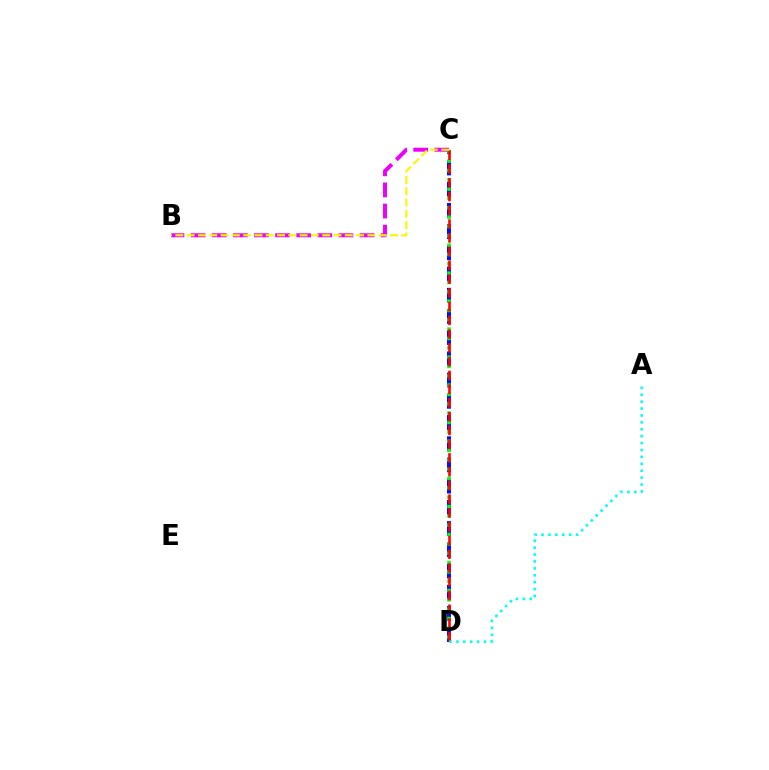{('B', 'C'): [{'color': '#ee00ff', 'line_style': 'dashed', 'thickness': 2.87}, {'color': '#fcf500', 'line_style': 'dashed', 'thickness': 1.53}], ('C', 'D'): [{'color': '#0010ff', 'line_style': 'dashed', 'thickness': 2.88}, {'color': '#08ff00', 'line_style': 'dotted', 'thickness': 2.54}, {'color': '#ff0000', 'line_style': 'dashed', 'thickness': 1.87}], ('A', 'D'): [{'color': '#00fff6', 'line_style': 'dotted', 'thickness': 1.88}]}